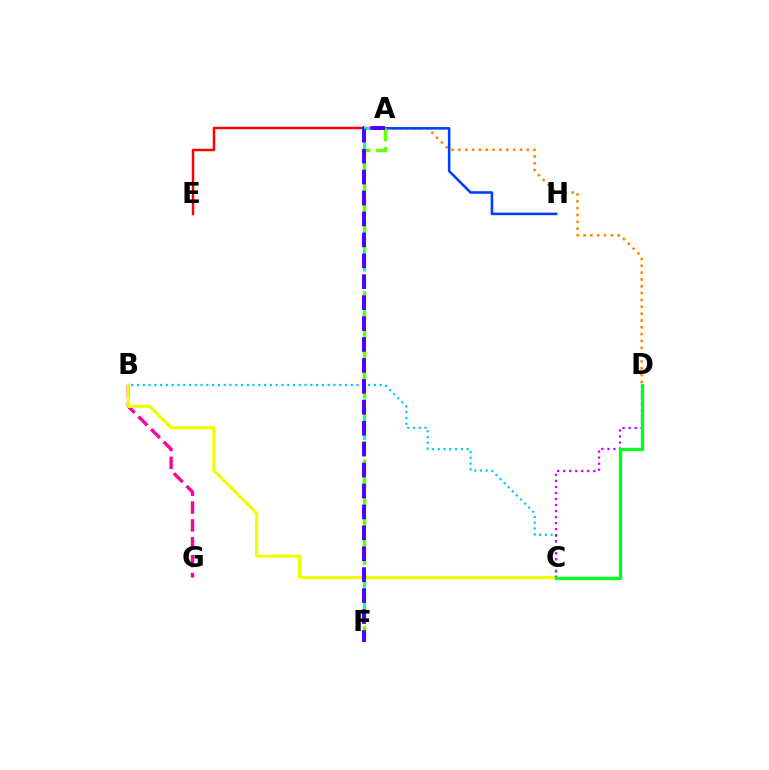{('A', 'D'): [{'color': '#ff8800', 'line_style': 'dotted', 'thickness': 1.86}], ('B', 'C'): [{'color': '#00c7ff', 'line_style': 'dotted', 'thickness': 1.57}, {'color': '#eeff00', 'line_style': 'solid', 'thickness': 2.23}], ('B', 'G'): [{'color': '#ff00a0', 'line_style': 'dashed', 'thickness': 2.43}], ('A', 'H'): [{'color': '#003fff', 'line_style': 'solid', 'thickness': 1.86}], ('A', 'E'): [{'color': '#ff0000', 'line_style': 'solid', 'thickness': 1.77}], ('A', 'F'): [{'color': '#00ffaf', 'line_style': 'dashed', 'thickness': 2.08}, {'color': '#66ff00', 'line_style': 'dashed', 'thickness': 2.52}, {'color': '#4f00ff', 'line_style': 'dashed', 'thickness': 2.84}], ('C', 'D'): [{'color': '#d600ff', 'line_style': 'dotted', 'thickness': 1.64}, {'color': '#00ff27', 'line_style': 'solid', 'thickness': 2.42}]}